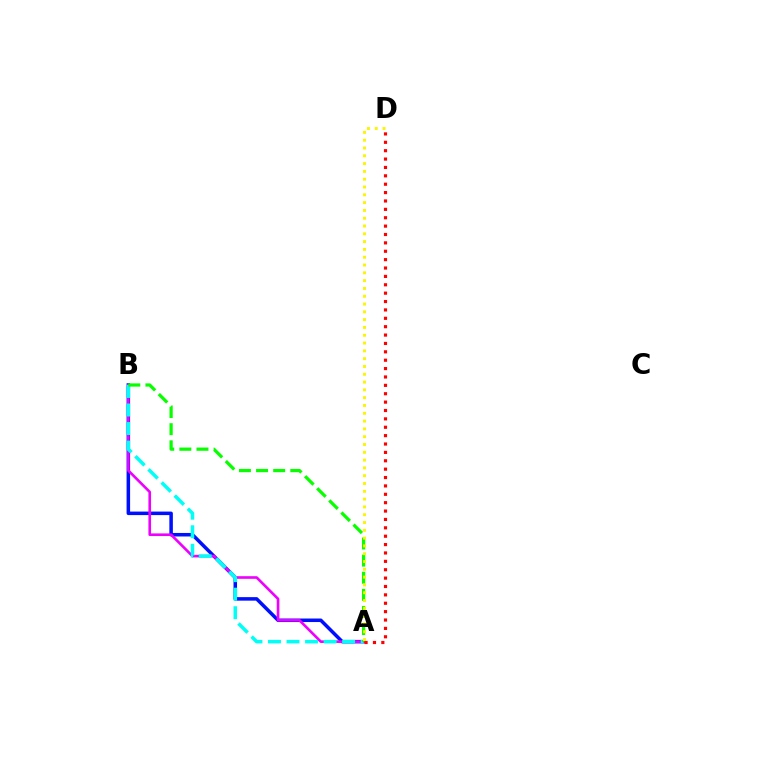{('A', 'B'): [{'color': '#0010ff', 'line_style': 'solid', 'thickness': 2.53}, {'color': '#ee00ff', 'line_style': 'solid', 'thickness': 1.9}, {'color': '#00fff6', 'line_style': 'dashed', 'thickness': 2.52}, {'color': '#08ff00', 'line_style': 'dashed', 'thickness': 2.32}], ('A', 'D'): [{'color': '#ff0000', 'line_style': 'dotted', 'thickness': 2.28}, {'color': '#fcf500', 'line_style': 'dotted', 'thickness': 2.12}]}